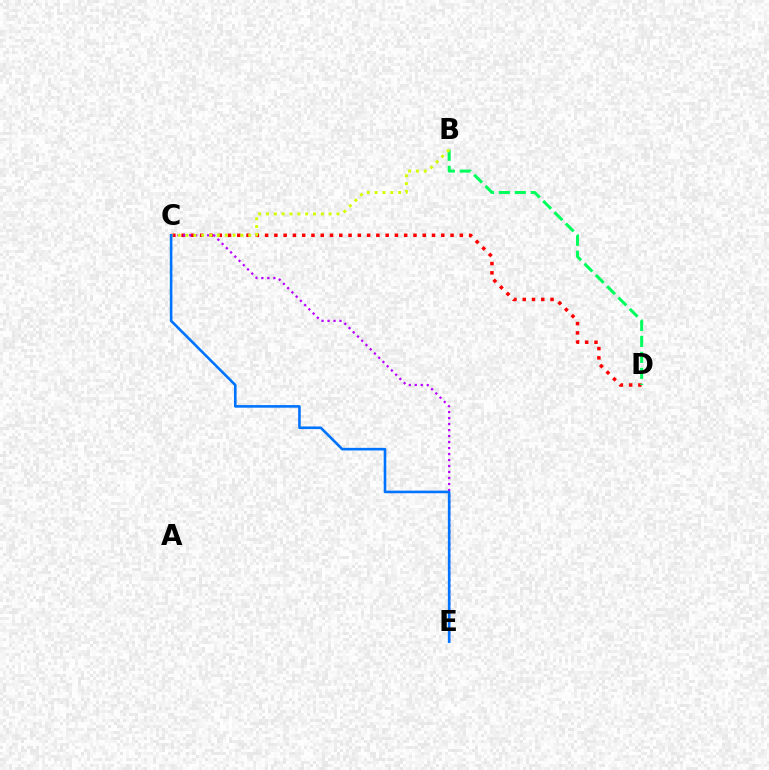{('C', 'D'): [{'color': '#ff0000', 'line_style': 'dotted', 'thickness': 2.52}], ('C', 'E'): [{'color': '#b900ff', 'line_style': 'dotted', 'thickness': 1.63}, {'color': '#0074ff', 'line_style': 'solid', 'thickness': 1.88}], ('B', 'D'): [{'color': '#00ff5c', 'line_style': 'dashed', 'thickness': 2.17}], ('B', 'C'): [{'color': '#d1ff00', 'line_style': 'dotted', 'thickness': 2.13}]}